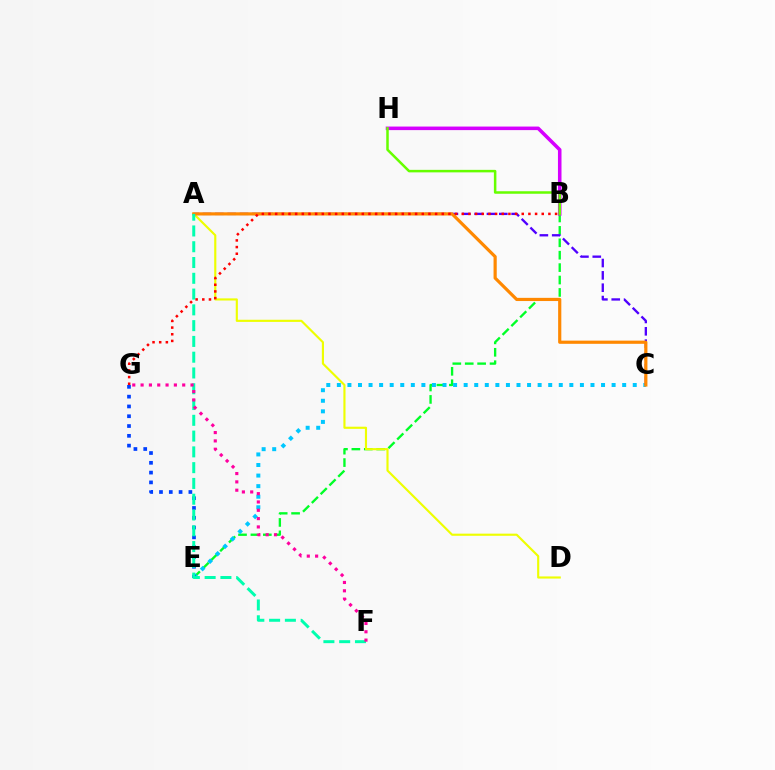{('B', 'E'): [{'color': '#00ff27', 'line_style': 'dashed', 'thickness': 1.69}], ('A', 'D'): [{'color': '#eeff00', 'line_style': 'solid', 'thickness': 1.54}], ('C', 'E'): [{'color': '#00c7ff', 'line_style': 'dotted', 'thickness': 2.87}], ('A', 'C'): [{'color': '#4f00ff', 'line_style': 'dashed', 'thickness': 1.68}, {'color': '#ff8800', 'line_style': 'solid', 'thickness': 2.29}], ('E', 'G'): [{'color': '#003fff', 'line_style': 'dotted', 'thickness': 2.66}], ('B', 'H'): [{'color': '#d600ff', 'line_style': 'solid', 'thickness': 2.56}, {'color': '#66ff00', 'line_style': 'solid', 'thickness': 1.81}], ('A', 'F'): [{'color': '#00ffaf', 'line_style': 'dashed', 'thickness': 2.14}], ('B', 'G'): [{'color': '#ff0000', 'line_style': 'dotted', 'thickness': 1.81}], ('F', 'G'): [{'color': '#ff00a0', 'line_style': 'dotted', 'thickness': 2.26}]}